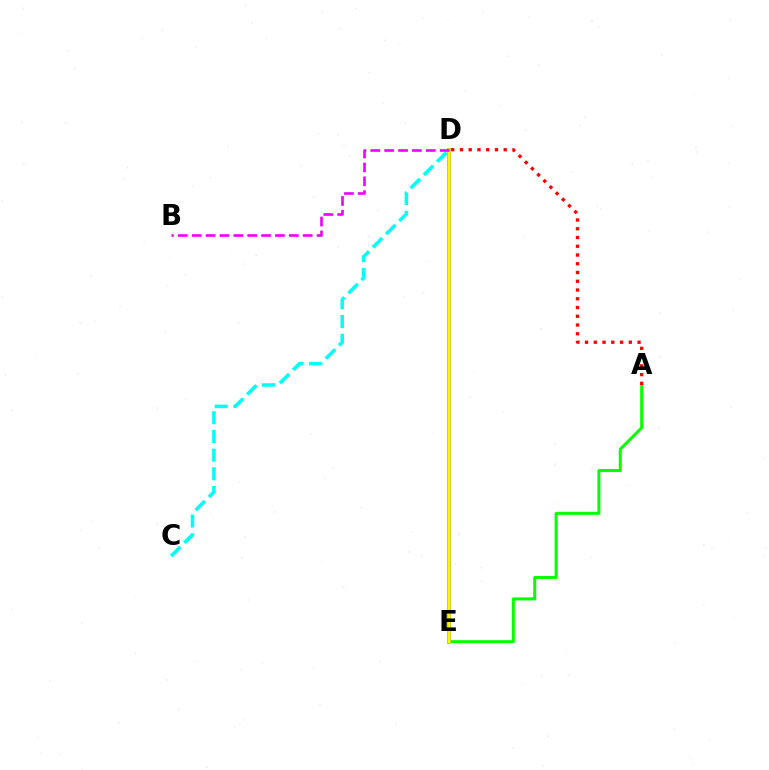{('A', 'E'): [{'color': '#08ff00', 'line_style': 'solid', 'thickness': 2.17}], ('A', 'D'): [{'color': '#ff0000', 'line_style': 'dotted', 'thickness': 2.38}], ('D', 'E'): [{'color': '#0010ff', 'line_style': 'solid', 'thickness': 2.55}, {'color': '#fcf500', 'line_style': 'solid', 'thickness': 2.56}], ('C', 'D'): [{'color': '#00fff6', 'line_style': 'dashed', 'thickness': 2.54}], ('B', 'D'): [{'color': '#ee00ff', 'line_style': 'dashed', 'thickness': 1.88}]}